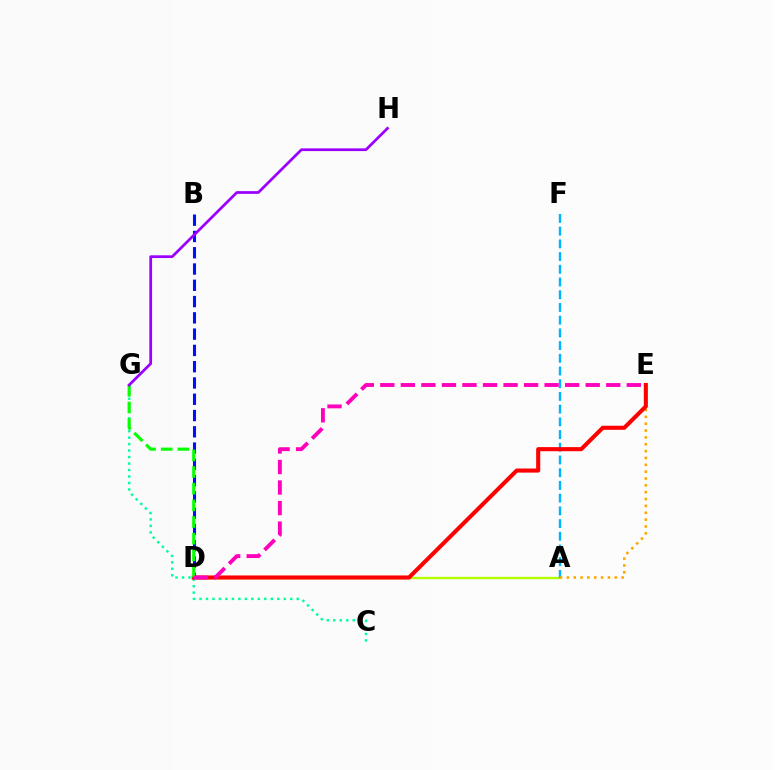{('C', 'G'): [{'color': '#00ff9d', 'line_style': 'dotted', 'thickness': 1.76}], ('A', 'D'): [{'color': '#b3ff00', 'line_style': 'solid', 'thickness': 1.73}], ('A', 'F'): [{'color': '#00b5ff', 'line_style': 'dashed', 'thickness': 1.73}], ('A', 'E'): [{'color': '#ffa500', 'line_style': 'dotted', 'thickness': 1.86}], ('D', 'E'): [{'color': '#ff0000', 'line_style': 'solid', 'thickness': 2.94}, {'color': '#ff00bd', 'line_style': 'dashed', 'thickness': 2.79}], ('B', 'D'): [{'color': '#0010ff', 'line_style': 'dashed', 'thickness': 2.21}], ('D', 'G'): [{'color': '#08ff00', 'line_style': 'dashed', 'thickness': 2.26}], ('G', 'H'): [{'color': '#9b00ff', 'line_style': 'solid', 'thickness': 1.97}]}